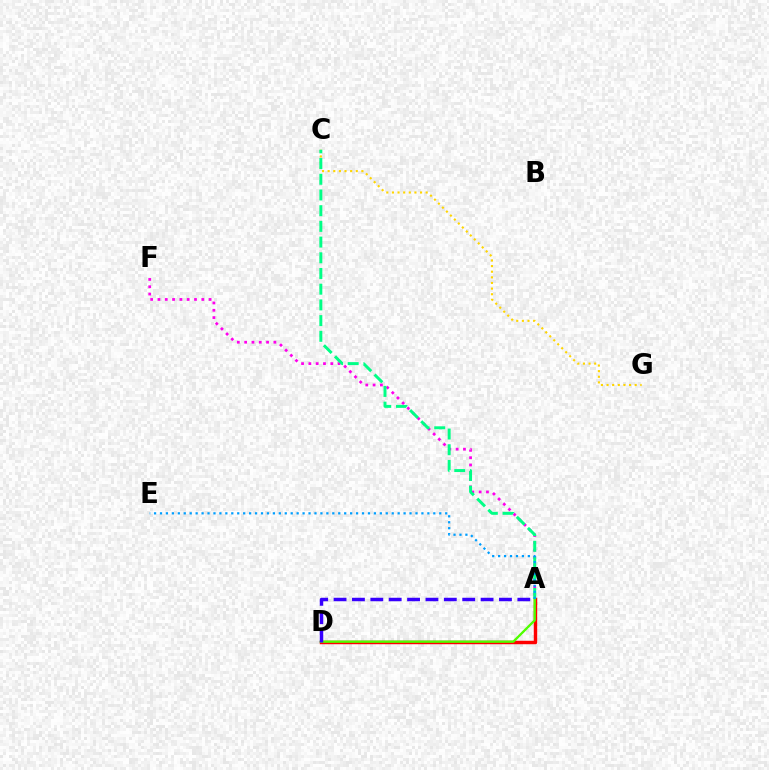{('A', 'D'): [{'color': '#ff0000', 'line_style': 'solid', 'thickness': 2.48}, {'color': '#4fff00', 'line_style': 'solid', 'thickness': 1.68}, {'color': '#3700ff', 'line_style': 'dashed', 'thickness': 2.5}], ('A', 'F'): [{'color': '#ff00ed', 'line_style': 'dotted', 'thickness': 1.99}], ('C', 'G'): [{'color': '#ffd500', 'line_style': 'dotted', 'thickness': 1.53}], ('A', 'C'): [{'color': '#00ff86', 'line_style': 'dashed', 'thickness': 2.13}], ('A', 'E'): [{'color': '#009eff', 'line_style': 'dotted', 'thickness': 1.61}]}